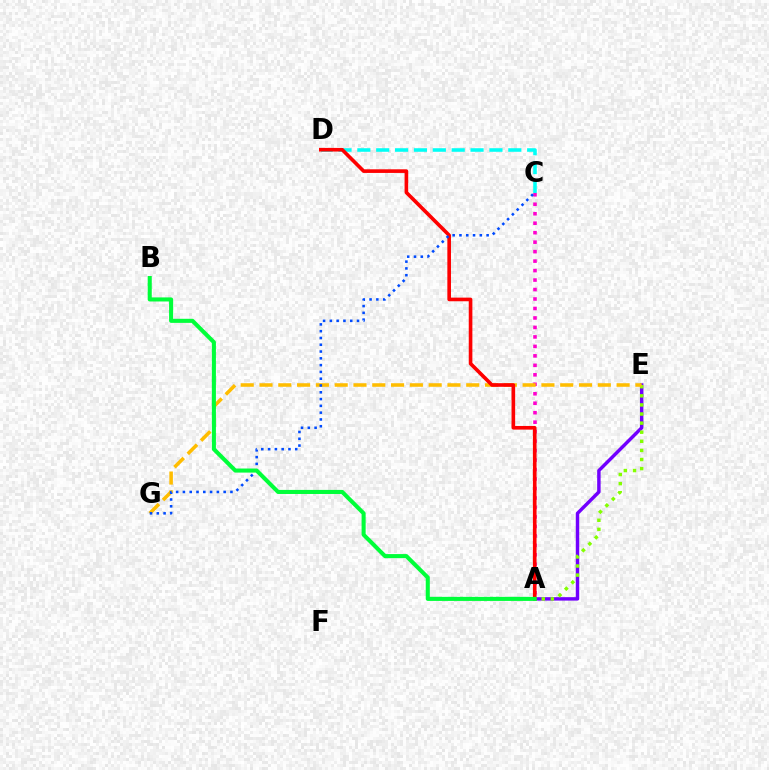{('A', 'E'): [{'color': '#7200ff', 'line_style': 'solid', 'thickness': 2.48}, {'color': '#84ff00', 'line_style': 'dotted', 'thickness': 2.47}], ('A', 'C'): [{'color': '#ff00cf', 'line_style': 'dotted', 'thickness': 2.57}], ('C', 'D'): [{'color': '#00fff6', 'line_style': 'dashed', 'thickness': 2.56}], ('E', 'G'): [{'color': '#ffbd00', 'line_style': 'dashed', 'thickness': 2.55}], ('A', 'D'): [{'color': '#ff0000', 'line_style': 'solid', 'thickness': 2.61}], ('C', 'G'): [{'color': '#004bff', 'line_style': 'dotted', 'thickness': 1.84}], ('A', 'B'): [{'color': '#00ff39', 'line_style': 'solid', 'thickness': 2.93}]}